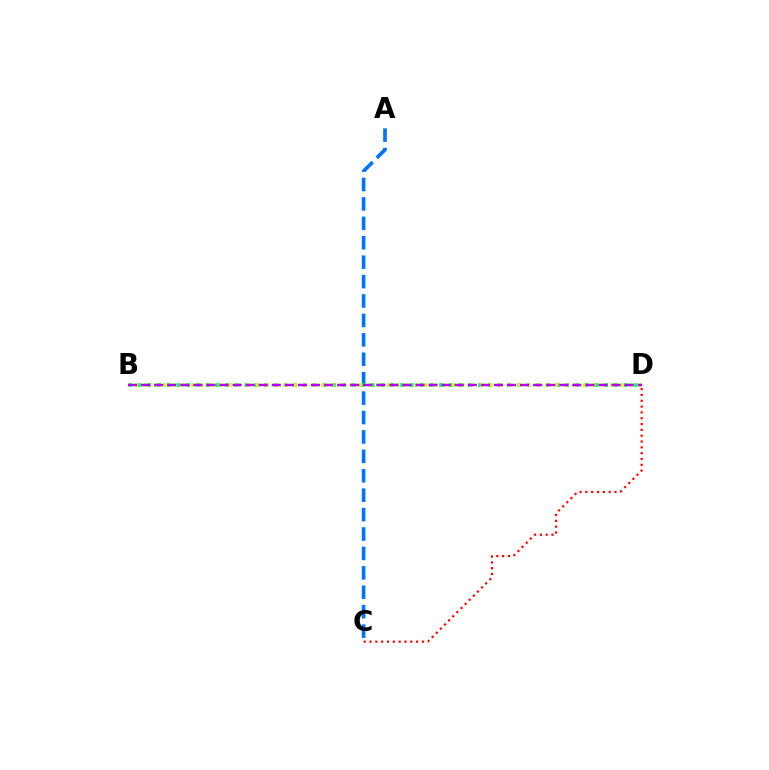{('C', 'D'): [{'color': '#ff0000', 'line_style': 'dotted', 'thickness': 1.58}], ('A', 'C'): [{'color': '#0074ff', 'line_style': 'dashed', 'thickness': 2.64}], ('B', 'D'): [{'color': '#00ff5c', 'line_style': 'dotted', 'thickness': 2.64}, {'color': '#d1ff00', 'line_style': 'dotted', 'thickness': 2.53}, {'color': '#b900ff', 'line_style': 'dashed', 'thickness': 1.78}]}